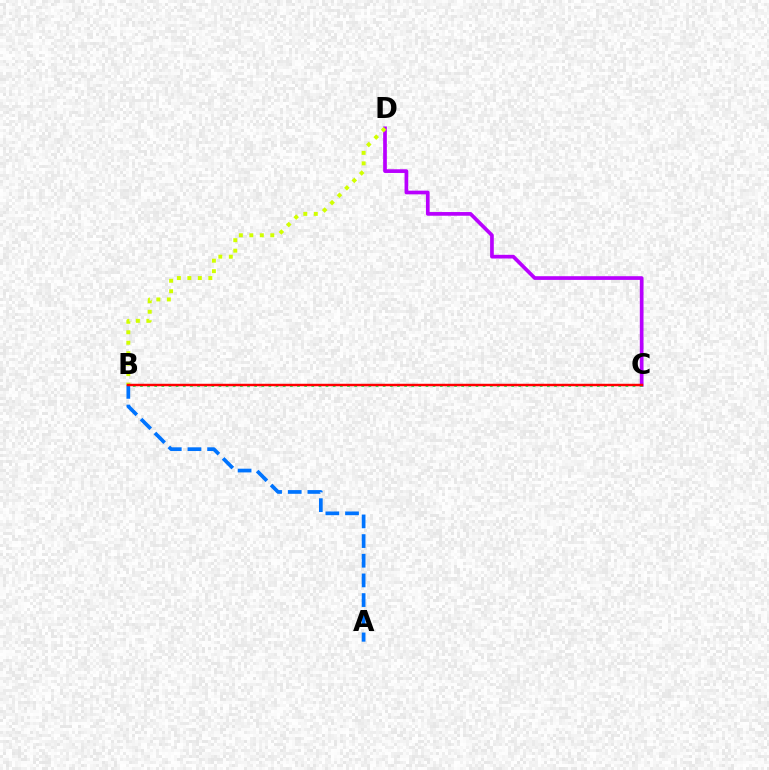{('C', 'D'): [{'color': '#b900ff', 'line_style': 'solid', 'thickness': 2.66}], ('B', 'C'): [{'color': '#00ff5c', 'line_style': 'dotted', 'thickness': 1.94}, {'color': '#ff0000', 'line_style': 'solid', 'thickness': 1.77}], ('B', 'D'): [{'color': '#d1ff00', 'line_style': 'dotted', 'thickness': 2.85}], ('A', 'B'): [{'color': '#0074ff', 'line_style': 'dashed', 'thickness': 2.67}]}